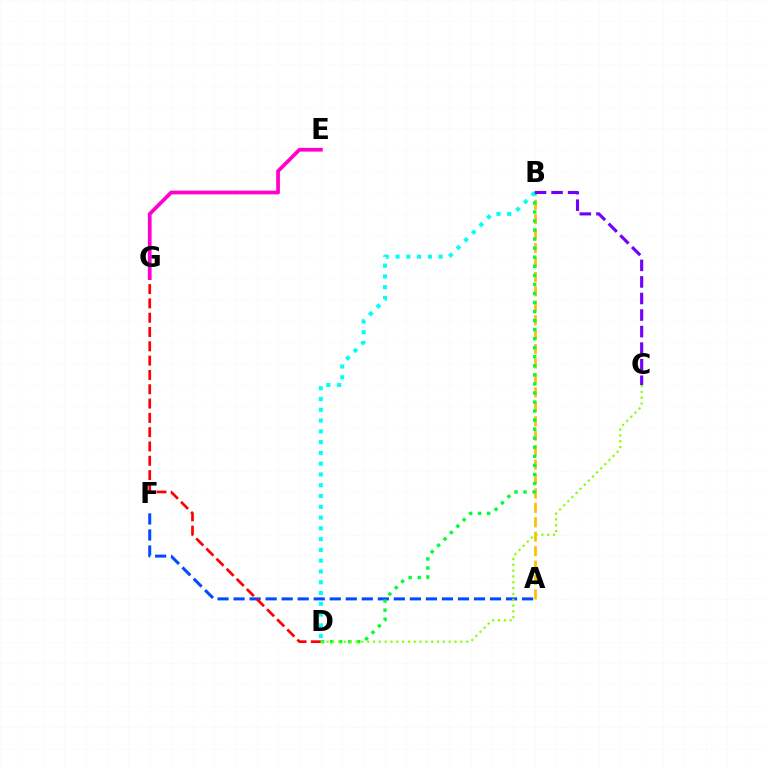{('A', 'F'): [{'color': '#004bff', 'line_style': 'dashed', 'thickness': 2.18}], ('A', 'B'): [{'color': '#ffbd00', 'line_style': 'dashed', 'thickness': 1.96}], ('D', 'G'): [{'color': '#ff0000', 'line_style': 'dashed', 'thickness': 1.94}], ('B', 'D'): [{'color': '#00ff39', 'line_style': 'dotted', 'thickness': 2.46}, {'color': '#00fff6', 'line_style': 'dotted', 'thickness': 2.93}], ('B', 'C'): [{'color': '#7200ff', 'line_style': 'dashed', 'thickness': 2.25}], ('E', 'G'): [{'color': '#ff00cf', 'line_style': 'solid', 'thickness': 2.69}], ('C', 'D'): [{'color': '#84ff00', 'line_style': 'dotted', 'thickness': 1.58}]}